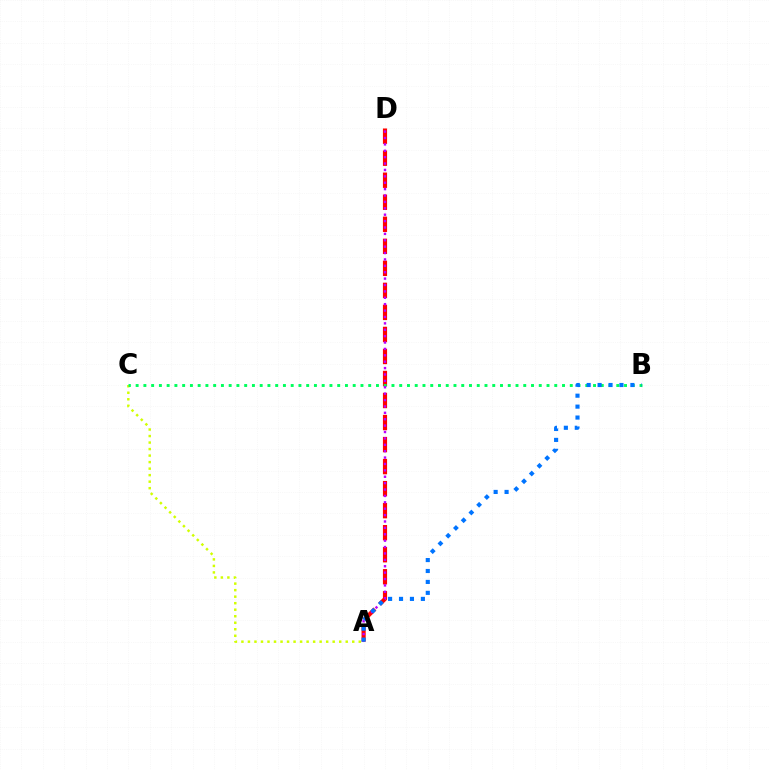{('A', 'C'): [{'color': '#d1ff00', 'line_style': 'dotted', 'thickness': 1.77}], ('A', 'D'): [{'color': '#ff0000', 'line_style': 'dashed', 'thickness': 2.99}, {'color': '#b900ff', 'line_style': 'dotted', 'thickness': 1.74}], ('B', 'C'): [{'color': '#00ff5c', 'line_style': 'dotted', 'thickness': 2.11}], ('A', 'B'): [{'color': '#0074ff', 'line_style': 'dotted', 'thickness': 2.97}]}